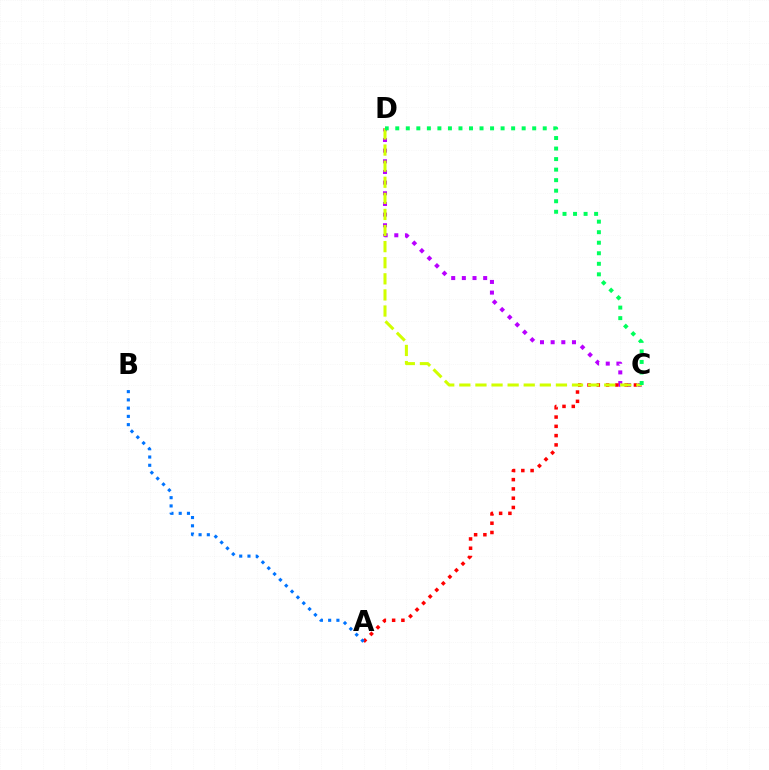{('C', 'D'): [{'color': '#b900ff', 'line_style': 'dotted', 'thickness': 2.9}, {'color': '#d1ff00', 'line_style': 'dashed', 'thickness': 2.19}, {'color': '#00ff5c', 'line_style': 'dotted', 'thickness': 2.86}], ('A', 'C'): [{'color': '#ff0000', 'line_style': 'dotted', 'thickness': 2.52}], ('A', 'B'): [{'color': '#0074ff', 'line_style': 'dotted', 'thickness': 2.24}]}